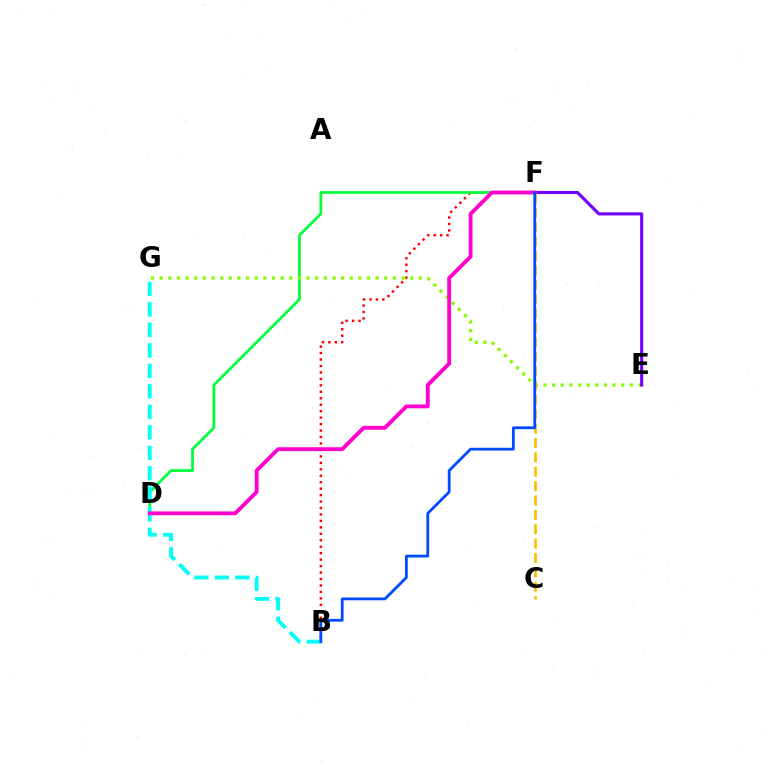{('B', 'F'): [{'color': '#ff0000', 'line_style': 'dotted', 'thickness': 1.75}, {'color': '#004bff', 'line_style': 'solid', 'thickness': 2.01}], ('D', 'F'): [{'color': '#00ff39', 'line_style': 'solid', 'thickness': 1.98}, {'color': '#ff00cf', 'line_style': 'solid', 'thickness': 2.77}], ('E', 'G'): [{'color': '#84ff00', 'line_style': 'dotted', 'thickness': 2.35}], ('B', 'G'): [{'color': '#00fff6', 'line_style': 'dashed', 'thickness': 2.78}], ('E', 'F'): [{'color': '#7200ff', 'line_style': 'solid', 'thickness': 2.22}], ('C', 'F'): [{'color': '#ffbd00', 'line_style': 'dashed', 'thickness': 1.95}]}